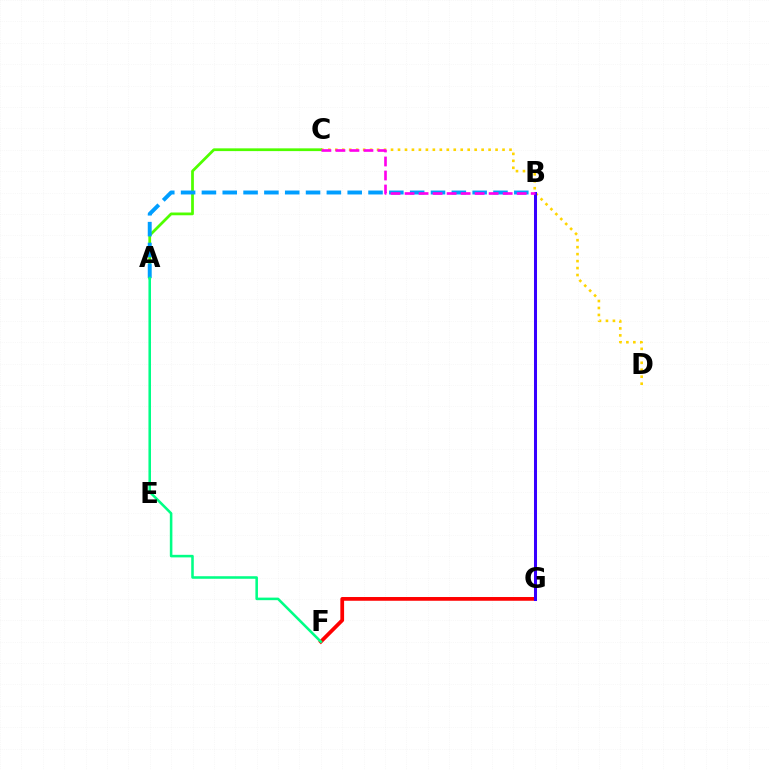{('C', 'D'): [{'color': '#ffd500', 'line_style': 'dotted', 'thickness': 1.89}], ('A', 'C'): [{'color': '#4fff00', 'line_style': 'solid', 'thickness': 1.99}], ('F', 'G'): [{'color': '#ff0000', 'line_style': 'solid', 'thickness': 2.69}], ('A', 'B'): [{'color': '#009eff', 'line_style': 'dashed', 'thickness': 2.83}], ('B', 'G'): [{'color': '#3700ff', 'line_style': 'solid', 'thickness': 2.17}], ('A', 'F'): [{'color': '#00ff86', 'line_style': 'solid', 'thickness': 1.84}], ('B', 'C'): [{'color': '#ff00ed', 'line_style': 'dashed', 'thickness': 1.9}]}